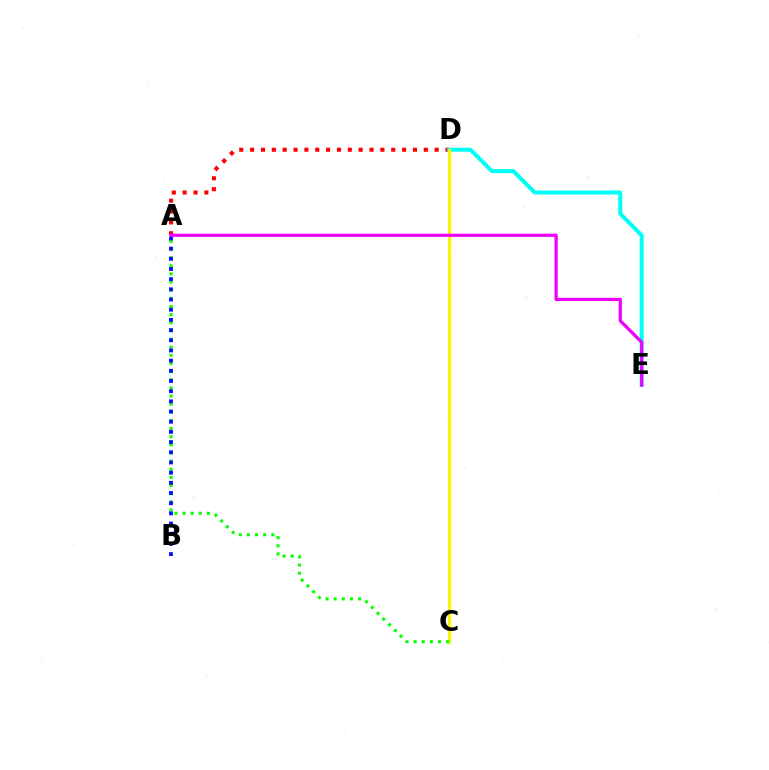{('A', 'D'): [{'color': '#ff0000', 'line_style': 'dotted', 'thickness': 2.95}], ('D', 'E'): [{'color': '#00fff6', 'line_style': 'solid', 'thickness': 2.88}], ('C', 'D'): [{'color': '#fcf500', 'line_style': 'solid', 'thickness': 2.2}], ('A', 'C'): [{'color': '#08ff00', 'line_style': 'dotted', 'thickness': 2.21}], ('A', 'B'): [{'color': '#0010ff', 'line_style': 'dotted', 'thickness': 2.77}], ('A', 'E'): [{'color': '#ee00ff', 'line_style': 'solid', 'thickness': 2.33}]}